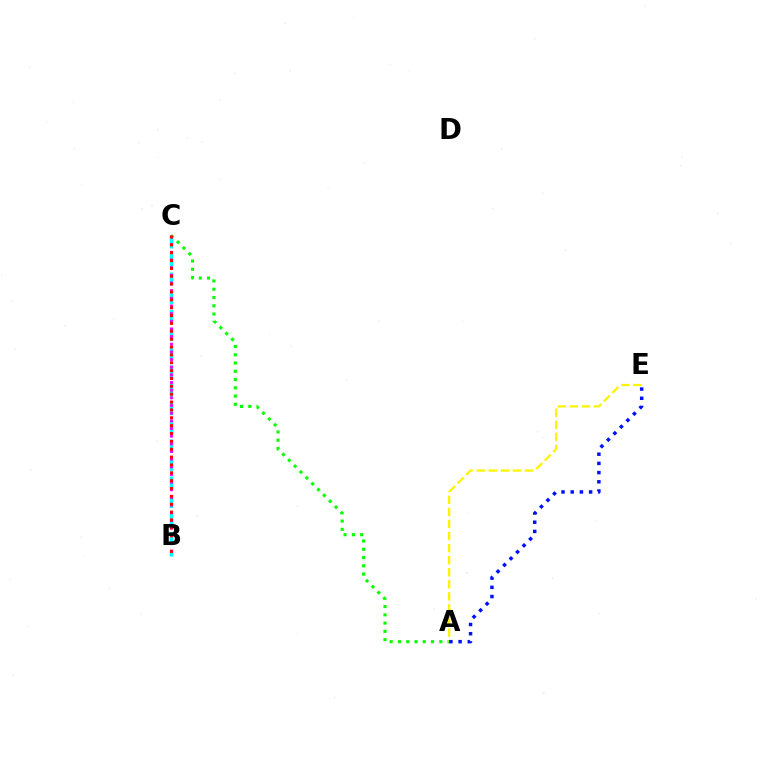{('B', 'C'): [{'color': '#00fff6', 'line_style': 'dashed', 'thickness': 2.52}, {'color': '#ee00ff', 'line_style': 'dotted', 'thickness': 2.08}, {'color': '#ff0000', 'line_style': 'dotted', 'thickness': 2.14}], ('A', 'C'): [{'color': '#08ff00', 'line_style': 'dotted', 'thickness': 2.25}], ('A', 'E'): [{'color': '#fcf500', 'line_style': 'dashed', 'thickness': 1.64}, {'color': '#0010ff', 'line_style': 'dotted', 'thickness': 2.5}]}